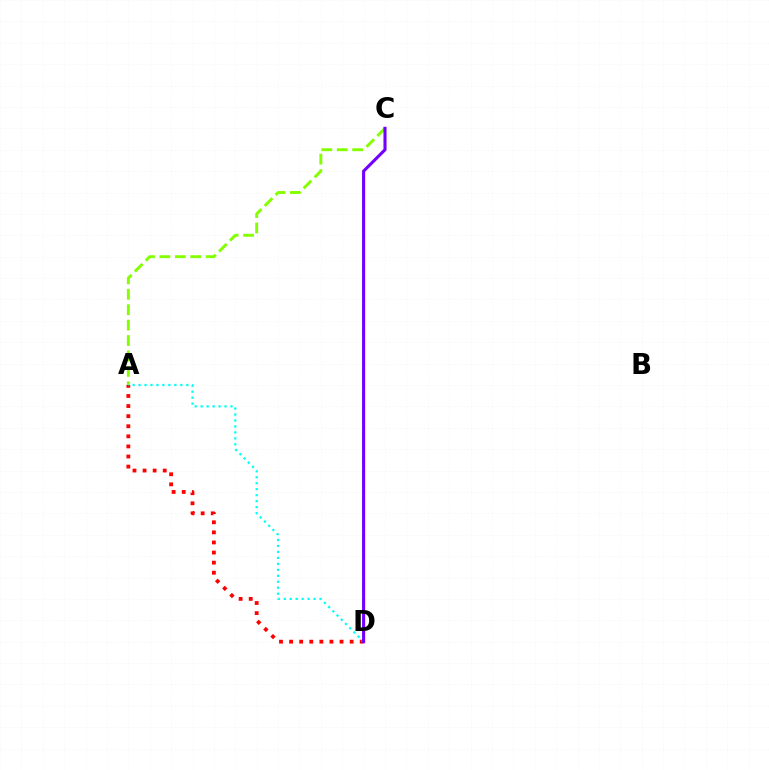{('A', 'C'): [{'color': '#84ff00', 'line_style': 'dashed', 'thickness': 2.09}], ('A', 'D'): [{'color': '#ff0000', 'line_style': 'dotted', 'thickness': 2.74}, {'color': '#00fff6', 'line_style': 'dotted', 'thickness': 1.62}], ('C', 'D'): [{'color': '#7200ff', 'line_style': 'solid', 'thickness': 2.22}]}